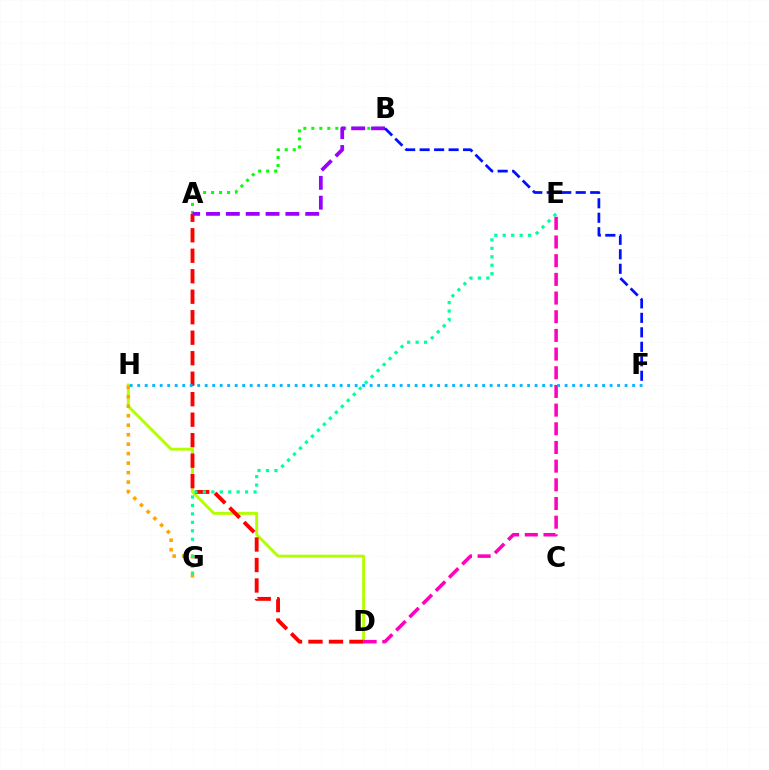{('D', 'H'): [{'color': '#b3ff00', 'line_style': 'solid', 'thickness': 2.1}], ('A', 'D'): [{'color': '#ff0000', 'line_style': 'dashed', 'thickness': 2.78}], ('A', 'B'): [{'color': '#08ff00', 'line_style': 'dotted', 'thickness': 2.17}, {'color': '#9b00ff', 'line_style': 'dashed', 'thickness': 2.7}], ('G', 'H'): [{'color': '#ffa500', 'line_style': 'dotted', 'thickness': 2.58}], ('D', 'E'): [{'color': '#ff00bd', 'line_style': 'dashed', 'thickness': 2.54}], ('E', 'G'): [{'color': '#00ff9d', 'line_style': 'dotted', 'thickness': 2.3}], ('F', 'H'): [{'color': '#00b5ff', 'line_style': 'dotted', 'thickness': 2.04}], ('B', 'F'): [{'color': '#0010ff', 'line_style': 'dashed', 'thickness': 1.97}]}